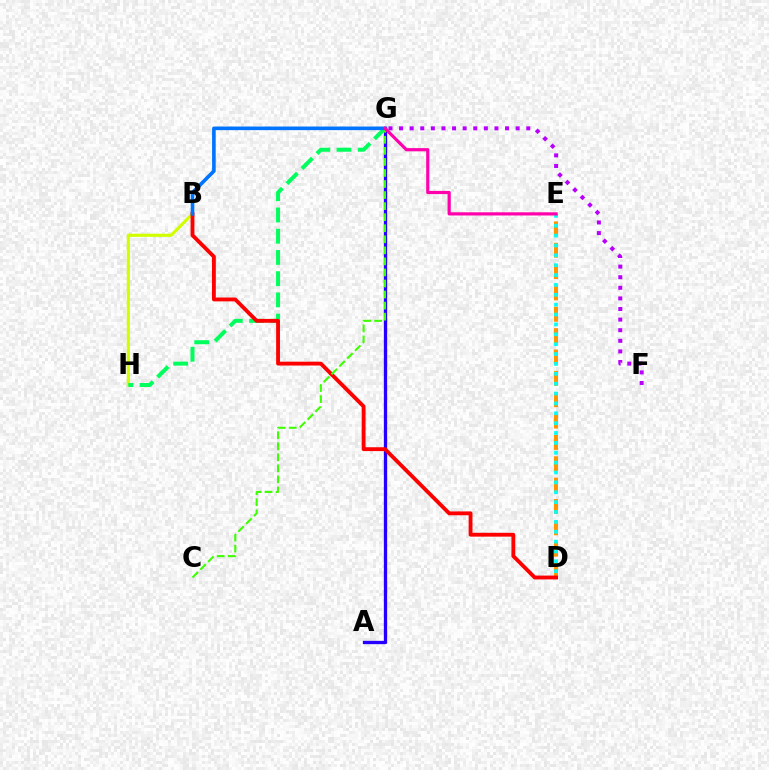{('A', 'G'): [{'color': '#2500ff', 'line_style': 'solid', 'thickness': 2.38}], ('B', 'H'): [{'color': '#d1ff00', 'line_style': 'solid', 'thickness': 2.25}], ('D', 'E'): [{'color': '#ff9400', 'line_style': 'dashed', 'thickness': 2.9}, {'color': '#00fff6', 'line_style': 'dotted', 'thickness': 2.68}], ('G', 'H'): [{'color': '#00ff5c', 'line_style': 'dashed', 'thickness': 2.88}], ('B', 'D'): [{'color': '#ff0000', 'line_style': 'solid', 'thickness': 2.77}], ('C', 'G'): [{'color': '#3dff00', 'line_style': 'dashed', 'thickness': 1.5}], ('B', 'G'): [{'color': '#0074ff', 'line_style': 'solid', 'thickness': 2.6}], ('F', 'G'): [{'color': '#b900ff', 'line_style': 'dotted', 'thickness': 2.88}], ('E', 'G'): [{'color': '#ff00ac', 'line_style': 'solid', 'thickness': 2.29}]}